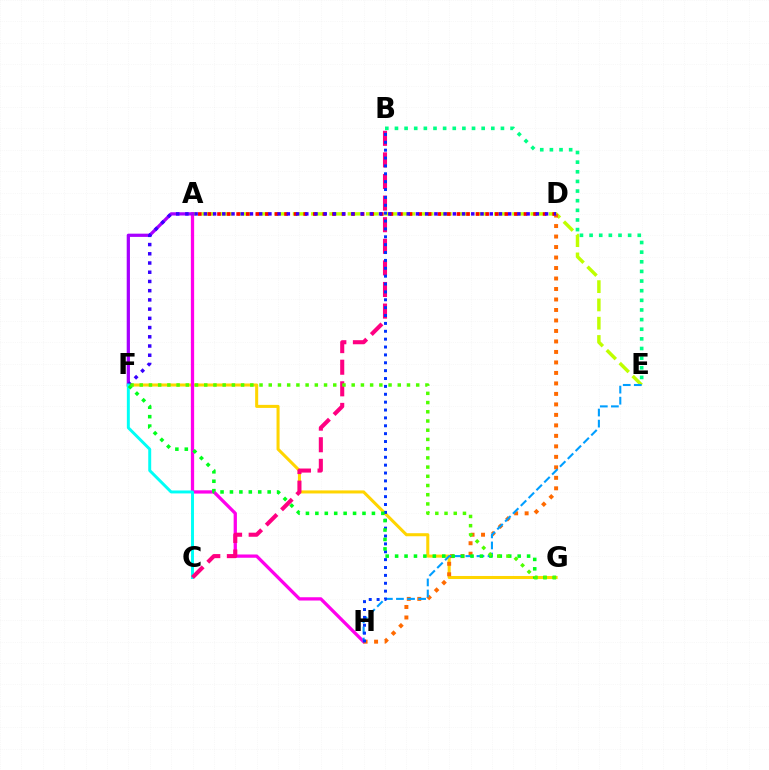{('F', 'G'): [{'color': '#ffd500', 'line_style': 'solid', 'thickness': 2.19}, {'color': '#00ff1b', 'line_style': 'dotted', 'thickness': 2.56}, {'color': '#4fff00', 'line_style': 'dotted', 'thickness': 2.5}], ('A', 'E'): [{'color': '#bfff00', 'line_style': 'dashed', 'thickness': 2.48}], ('A', 'H'): [{'color': '#ff00ed', 'line_style': 'solid', 'thickness': 2.36}], ('A', 'D'): [{'color': '#ff0000', 'line_style': 'dotted', 'thickness': 2.6}], ('A', 'F'): [{'color': '#a700ff', 'line_style': 'solid', 'thickness': 2.33}], ('D', 'H'): [{'color': '#ff6a00', 'line_style': 'dotted', 'thickness': 2.85}], ('D', 'F'): [{'color': '#3700ff', 'line_style': 'dotted', 'thickness': 2.51}], ('C', 'F'): [{'color': '#00fff6', 'line_style': 'solid', 'thickness': 2.13}], ('E', 'H'): [{'color': '#009eff', 'line_style': 'dashed', 'thickness': 1.5}], ('B', 'C'): [{'color': '#ff0082', 'line_style': 'dashed', 'thickness': 2.93}], ('B', 'H'): [{'color': '#0033ff', 'line_style': 'dotted', 'thickness': 2.14}], ('B', 'E'): [{'color': '#00ff86', 'line_style': 'dotted', 'thickness': 2.62}]}